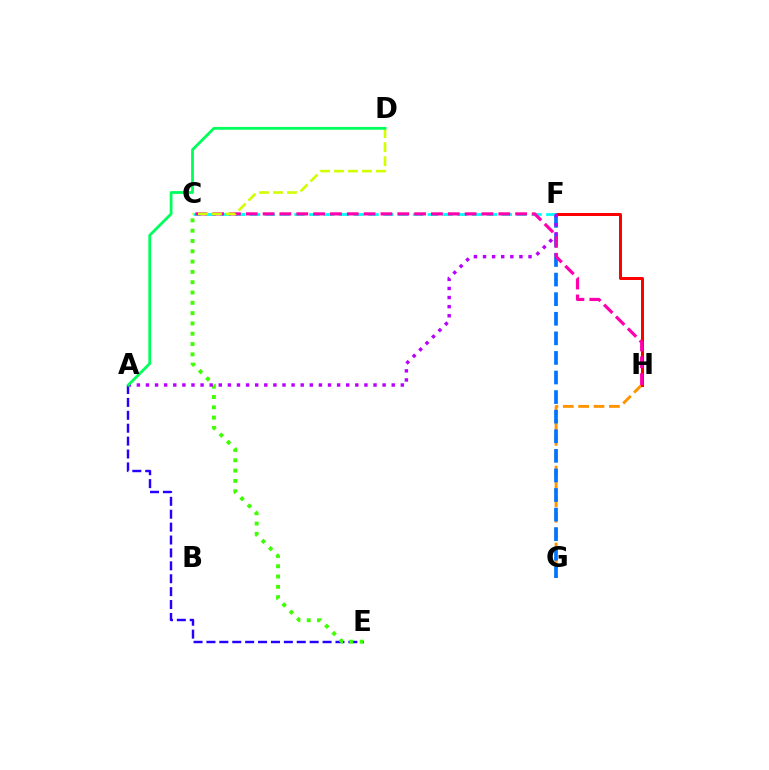{('A', 'E'): [{'color': '#2500ff', 'line_style': 'dashed', 'thickness': 1.75}], ('G', 'H'): [{'color': '#ff9400', 'line_style': 'dashed', 'thickness': 2.09}], ('F', 'G'): [{'color': '#0074ff', 'line_style': 'dashed', 'thickness': 2.66}], ('C', 'E'): [{'color': '#3dff00', 'line_style': 'dotted', 'thickness': 2.8}], ('F', 'H'): [{'color': '#ff0000', 'line_style': 'solid', 'thickness': 2.17}], ('C', 'F'): [{'color': '#00fff6', 'line_style': 'dashed', 'thickness': 2.01}], ('A', 'F'): [{'color': '#b900ff', 'line_style': 'dotted', 'thickness': 2.47}], ('C', 'H'): [{'color': '#ff00ac', 'line_style': 'dashed', 'thickness': 2.29}], ('C', 'D'): [{'color': '#d1ff00', 'line_style': 'dashed', 'thickness': 1.9}], ('A', 'D'): [{'color': '#00ff5c', 'line_style': 'solid', 'thickness': 2.01}]}